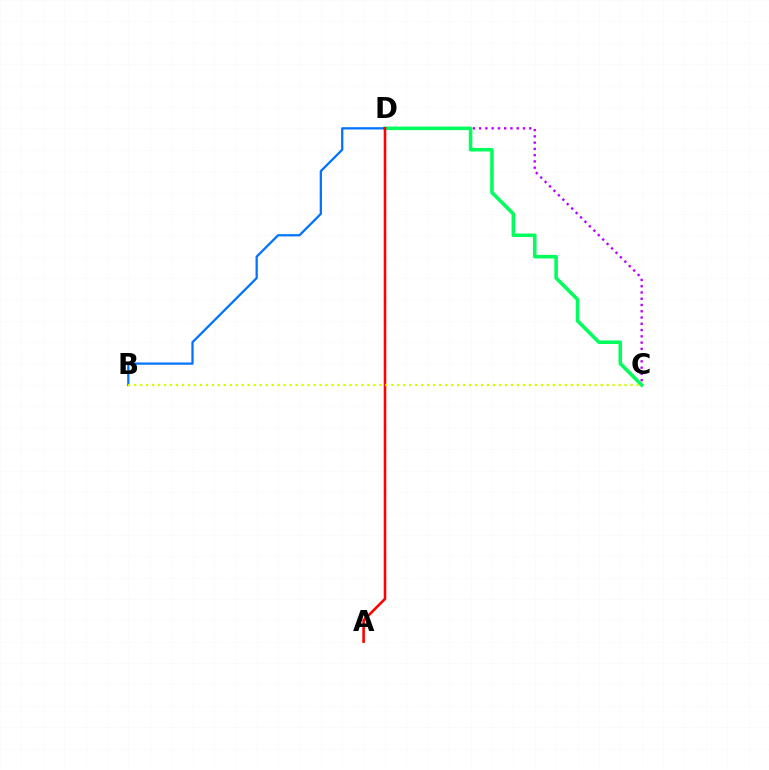{('C', 'D'): [{'color': '#b900ff', 'line_style': 'dotted', 'thickness': 1.7}, {'color': '#00ff5c', 'line_style': 'solid', 'thickness': 2.56}], ('B', 'D'): [{'color': '#0074ff', 'line_style': 'solid', 'thickness': 1.64}], ('A', 'D'): [{'color': '#ff0000', 'line_style': 'solid', 'thickness': 1.86}], ('B', 'C'): [{'color': '#d1ff00', 'line_style': 'dotted', 'thickness': 1.63}]}